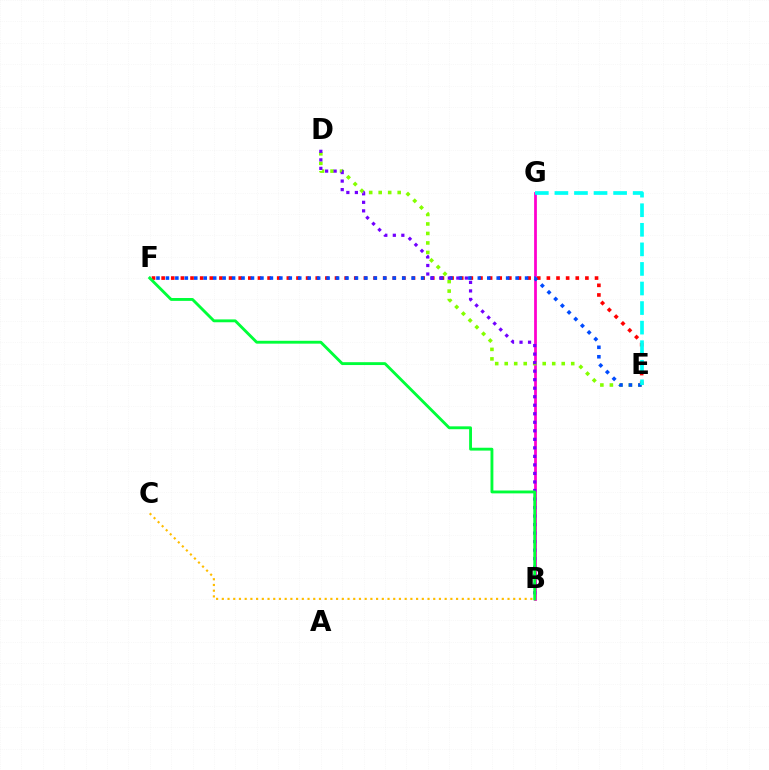{('E', 'F'): [{'color': '#ff0000', 'line_style': 'dotted', 'thickness': 2.62}, {'color': '#004bff', 'line_style': 'dotted', 'thickness': 2.57}], ('B', 'G'): [{'color': '#ff00cf', 'line_style': 'solid', 'thickness': 1.99}], ('D', 'E'): [{'color': '#84ff00', 'line_style': 'dotted', 'thickness': 2.58}], ('B', 'C'): [{'color': '#ffbd00', 'line_style': 'dotted', 'thickness': 1.55}], ('B', 'D'): [{'color': '#7200ff', 'line_style': 'dotted', 'thickness': 2.32}], ('B', 'F'): [{'color': '#00ff39', 'line_style': 'solid', 'thickness': 2.06}], ('E', 'G'): [{'color': '#00fff6', 'line_style': 'dashed', 'thickness': 2.66}]}